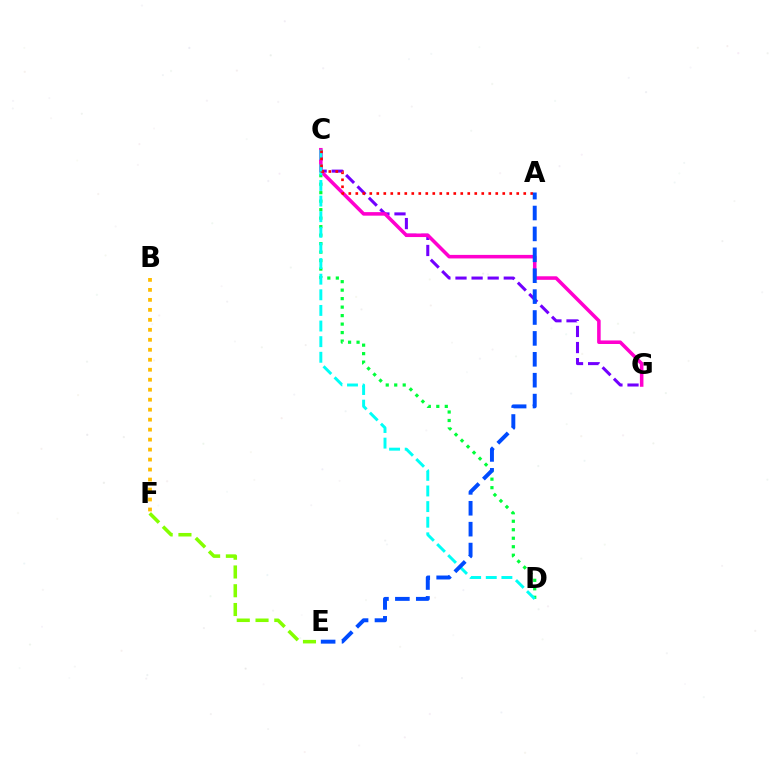{('C', 'D'): [{'color': '#00ff39', 'line_style': 'dotted', 'thickness': 2.31}, {'color': '#00fff6', 'line_style': 'dashed', 'thickness': 2.12}], ('B', 'F'): [{'color': '#ffbd00', 'line_style': 'dotted', 'thickness': 2.71}], ('E', 'F'): [{'color': '#84ff00', 'line_style': 'dashed', 'thickness': 2.55}], ('C', 'G'): [{'color': '#7200ff', 'line_style': 'dashed', 'thickness': 2.19}, {'color': '#ff00cf', 'line_style': 'solid', 'thickness': 2.55}], ('A', 'C'): [{'color': '#ff0000', 'line_style': 'dotted', 'thickness': 1.9}], ('A', 'E'): [{'color': '#004bff', 'line_style': 'dashed', 'thickness': 2.84}]}